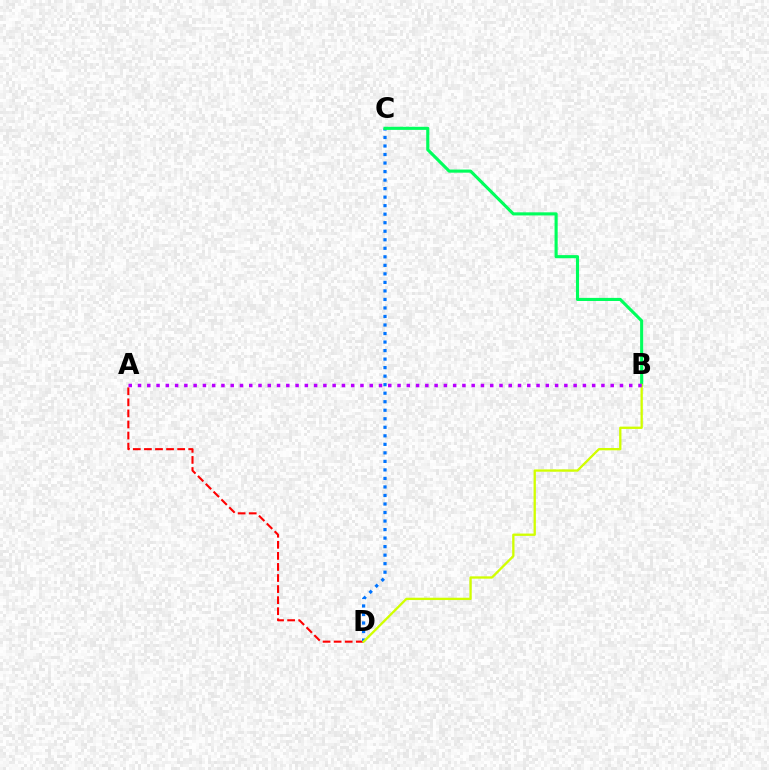{('A', 'D'): [{'color': '#ff0000', 'line_style': 'dashed', 'thickness': 1.5}], ('C', 'D'): [{'color': '#0074ff', 'line_style': 'dotted', 'thickness': 2.32}], ('B', 'C'): [{'color': '#00ff5c', 'line_style': 'solid', 'thickness': 2.24}], ('B', 'D'): [{'color': '#d1ff00', 'line_style': 'solid', 'thickness': 1.67}], ('A', 'B'): [{'color': '#b900ff', 'line_style': 'dotted', 'thickness': 2.52}]}